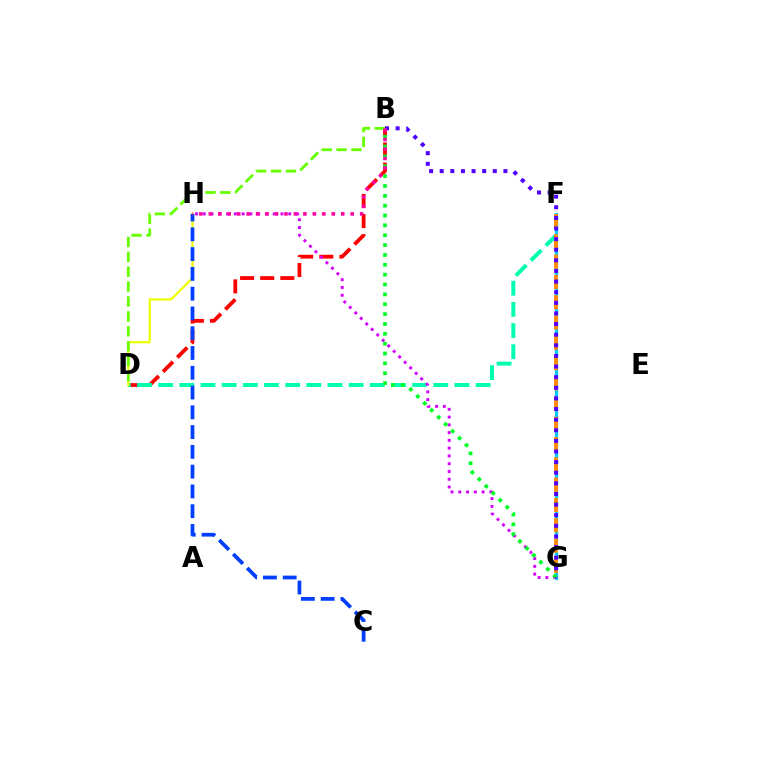{('F', 'G'): [{'color': '#00c7ff', 'line_style': 'solid', 'thickness': 2.28}, {'color': '#ff8800', 'line_style': 'dashed', 'thickness': 2.76}], ('B', 'D'): [{'color': '#ff0000', 'line_style': 'dashed', 'thickness': 2.73}, {'color': '#66ff00', 'line_style': 'dashed', 'thickness': 2.02}], ('D', 'F'): [{'color': '#00ffaf', 'line_style': 'dashed', 'thickness': 2.88}], ('G', 'H'): [{'color': '#d600ff', 'line_style': 'dotted', 'thickness': 2.11}], ('D', 'H'): [{'color': '#eeff00', 'line_style': 'solid', 'thickness': 1.57}], ('B', 'G'): [{'color': '#00ff27', 'line_style': 'dotted', 'thickness': 2.68}, {'color': '#4f00ff', 'line_style': 'dotted', 'thickness': 2.88}], ('C', 'H'): [{'color': '#003fff', 'line_style': 'dashed', 'thickness': 2.69}], ('B', 'H'): [{'color': '#ff00a0', 'line_style': 'dotted', 'thickness': 2.57}]}